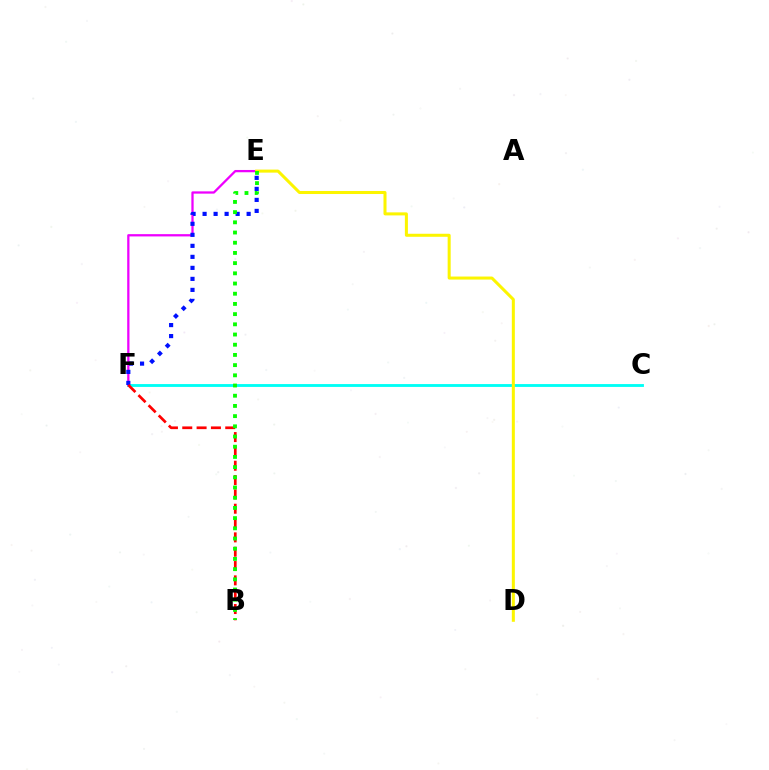{('C', 'F'): [{'color': '#00fff6', 'line_style': 'solid', 'thickness': 2.05}], ('E', 'F'): [{'color': '#ee00ff', 'line_style': 'solid', 'thickness': 1.64}, {'color': '#0010ff', 'line_style': 'dotted', 'thickness': 2.99}], ('D', 'E'): [{'color': '#fcf500', 'line_style': 'solid', 'thickness': 2.18}], ('B', 'F'): [{'color': '#ff0000', 'line_style': 'dashed', 'thickness': 1.95}], ('B', 'E'): [{'color': '#08ff00', 'line_style': 'dotted', 'thickness': 2.77}]}